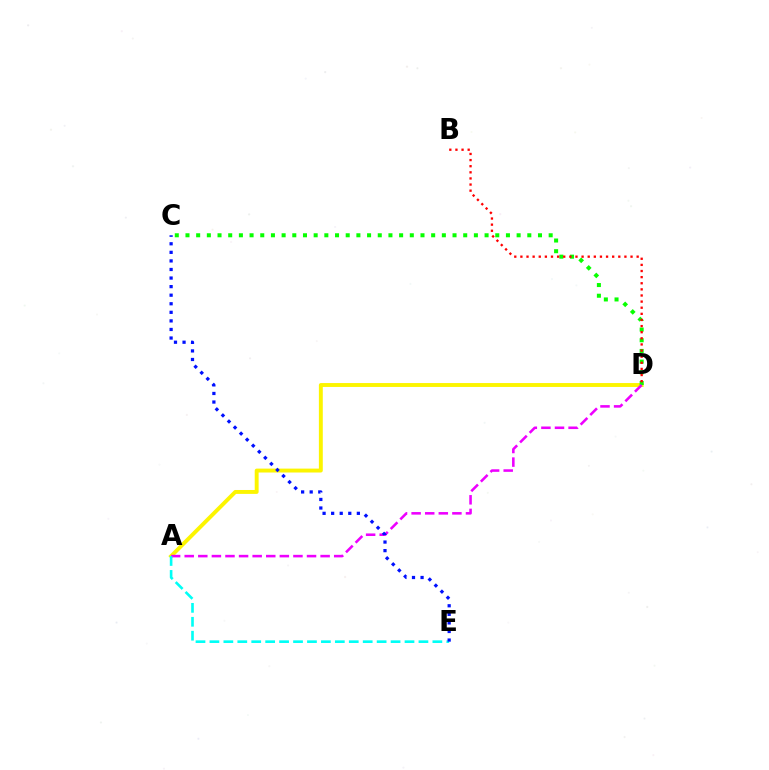{('A', 'D'): [{'color': '#fcf500', 'line_style': 'solid', 'thickness': 2.81}, {'color': '#ee00ff', 'line_style': 'dashed', 'thickness': 1.85}], ('C', 'D'): [{'color': '#08ff00', 'line_style': 'dotted', 'thickness': 2.9}], ('A', 'E'): [{'color': '#00fff6', 'line_style': 'dashed', 'thickness': 1.89}], ('B', 'D'): [{'color': '#ff0000', 'line_style': 'dotted', 'thickness': 1.66}], ('C', 'E'): [{'color': '#0010ff', 'line_style': 'dotted', 'thickness': 2.33}]}